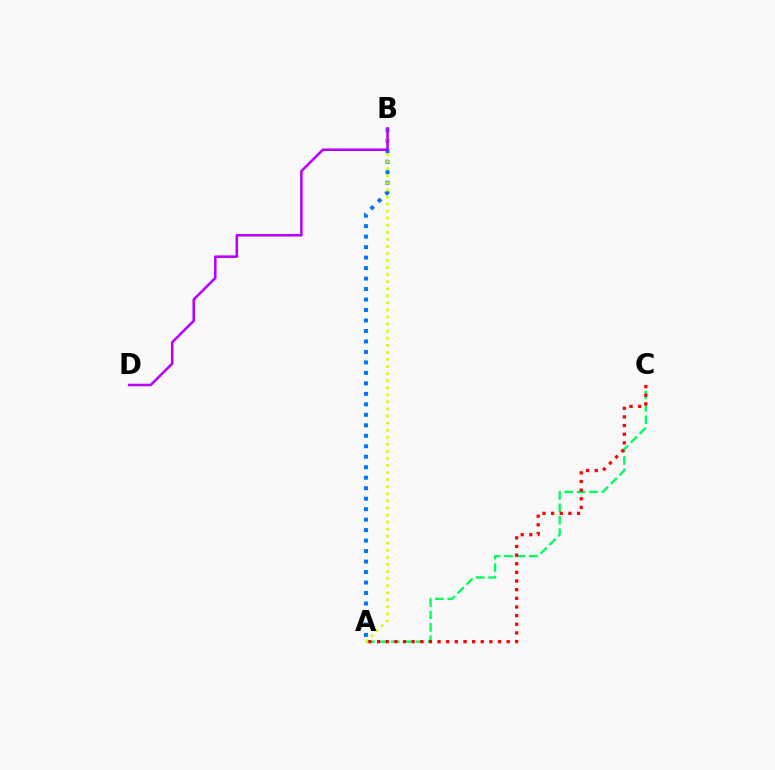{('A', 'C'): [{'color': '#00ff5c', 'line_style': 'dashed', 'thickness': 1.69}, {'color': '#ff0000', 'line_style': 'dotted', 'thickness': 2.35}], ('A', 'B'): [{'color': '#0074ff', 'line_style': 'dotted', 'thickness': 2.85}, {'color': '#d1ff00', 'line_style': 'dotted', 'thickness': 1.92}], ('B', 'D'): [{'color': '#b900ff', 'line_style': 'solid', 'thickness': 1.84}]}